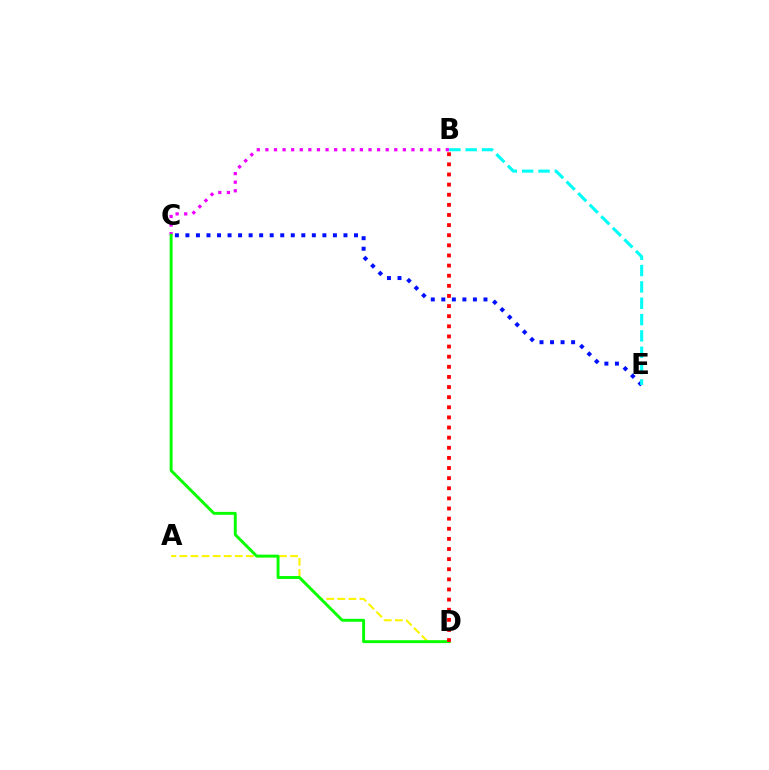{('C', 'E'): [{'color': '#0010ff', 'line_style': 'dotted', 'thickness': 2.86}], ('A', 'D'): [{'color': '#fcf500', 'line_style': 'dashed', 'thickness': 1.5}], ('B', 'E'): [{'color': '#00fff6', 'line_style': 'dashed', 'thickness': 2.22}], ('B', 'C'): [{'color': '#ee00ff', 'line_style': 'dotted', 'thickness': 2.33}], ('C', 'D'): [{'color': '#08ff00', 'line_style': 'solid', 'thickness': 2.11}], ('B', 'D'): [{'color': '#ff0000', 'line_style': 'dotted', 'thickness': 2.75}]}